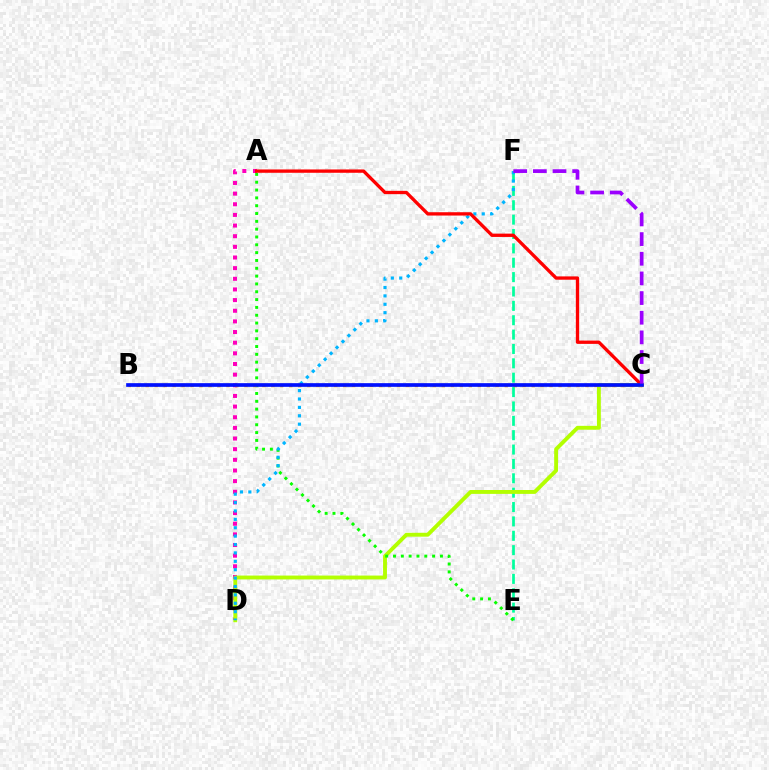{('A', 'D'): [{'color': '#ff00bd', 'line_style': 'dotted', 'thickness': 2.89}], ('E', 'F'): [{'color': '#00ff9d', 'line_style': 'dashed', 'thickness': 1.95}], ('C', 'D'): [{'color': '#b3ff00', 'line_style': 'solid', 'thickness': 2.79}], ('A', 'E'): [{'color': '#08ff00', 'line_style': 'dotted', 'thickness': 2.13}], ('D', 'F'): [{'color': '#00b5ff', 'line_style': 'dotted', 'thickness': 2.28}], ('A', 'C'): [{'color': '#ff0000', 'line_style': 'solid', 'thickness': 2.39}], ('B', 'C'): [{'color': '#ffa500', 'line_style': 'dotted', 'thickness': 2.44}, {'color': '#0010ff', 'line_style': 'solid', 'thickness': 2.65}], ('C', 'F'): [{'color': '#9b00ff', 'line_style': 'dashed', 'thickness': 2.67}]}